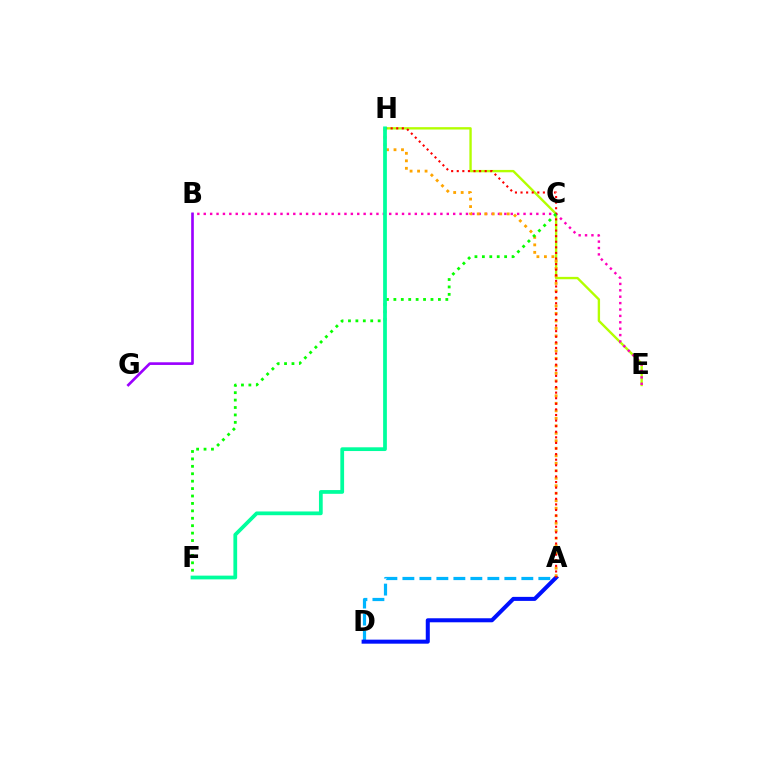{('A', 'D'): [{'color': '#00b5ff', 'line_style': 'dashed', 'thickness': 2.31}, {'color': '#0010ff', 'line_style': 'solid', 'thickness': 2.9}], ('E', 'H'): [{'color': '#b3ff00', 'line_style': 'solid', 'thickness': 1.7}], ('B', 'E'): [{'color': '#ff00bd', 'line_style': 'dotted', 'thickness': 1.74}], ('A', 'H'): [{'color': '#ffa500', 'line_style': 'dotted', 'thickness': 2.04}, {'color': '#ff0000', 'line_style': 'dotted', 'thickness': 1.52}], ('C', 'F'): [{'color': '#08ff00', 'line_style': 'dotted', 'thickness': 2.02}], ('B', 'G'): [{'color': '#9b00ff', 'line_style': 'solid', 'thickness': 1.92}], ('F', 'H'): [{'color': '#00ff9d', 'line_style': 'solid', 'thickness': 2.7}]}